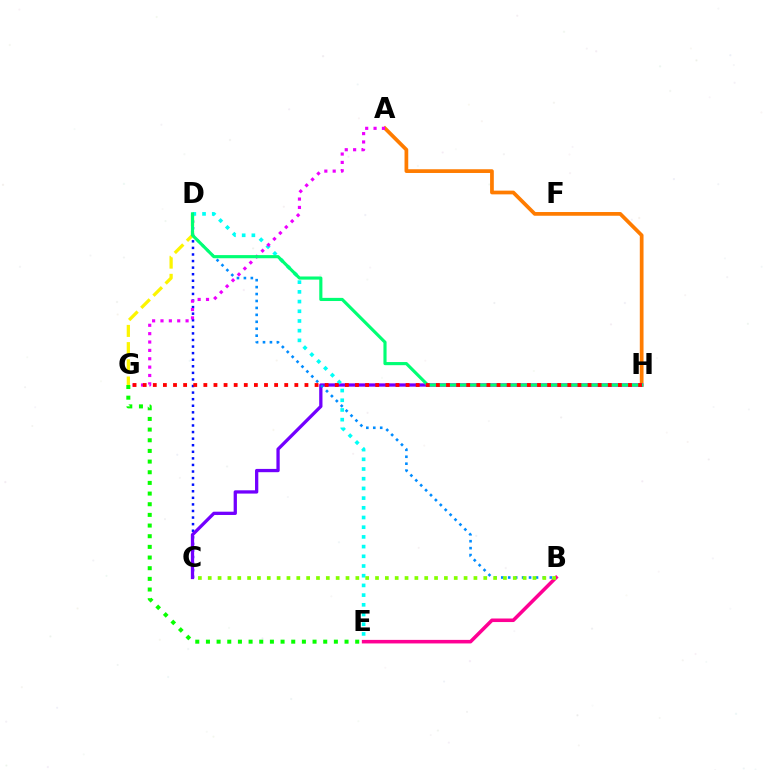{('A', 'H'): [{'color': '#ff7c00', 'line_style': 'solid', 'thickness': 2.69}], ('C', 'D'): [{'color': '#0010ff', 'line_style': 'dotted', 'thickness': 1.79}], ('B', 'E'): [{'color': '#ff0094', 'line_style': 'solid', 'thickness': 2.56}], ('C', 'H'): [{'color': '#7200ff', 'line_style': 'solid', 'thickness': 2.36}], ('B', 'D'): [{'color': '#008cff', 'line_style': 'dotted', 'thickness': 1.89}], ('E', 'G'): [{'color': '#08ff00', 'line_style': 'dotted', 'thickness': 2.9}], ('D', 'G'): [{'color': '#fcf500', 'line_style': 'dashed', 'thickness': 2.34}], ('D', 'E'): [{'color': '#00fff6', 'line_style': 'dotted', 'thickness': 2.64}], ('A', 'G'): [{'color': '#ee00ff', 'line_style': 'dotted', 'thickness': 2.27}], ('D', 'H'): [{'color': '#00ff74', 'line_style': 'solid', 'thickness': 2.26}], ('G', 'H'): [{'color': '#ff0000', 'line_style': 'dotted', 'thickness': 2.75}], ('B', 'C'): [{'color': '#84ff00', 'line_style': 'dotted', 'thickness': 2.67}]}